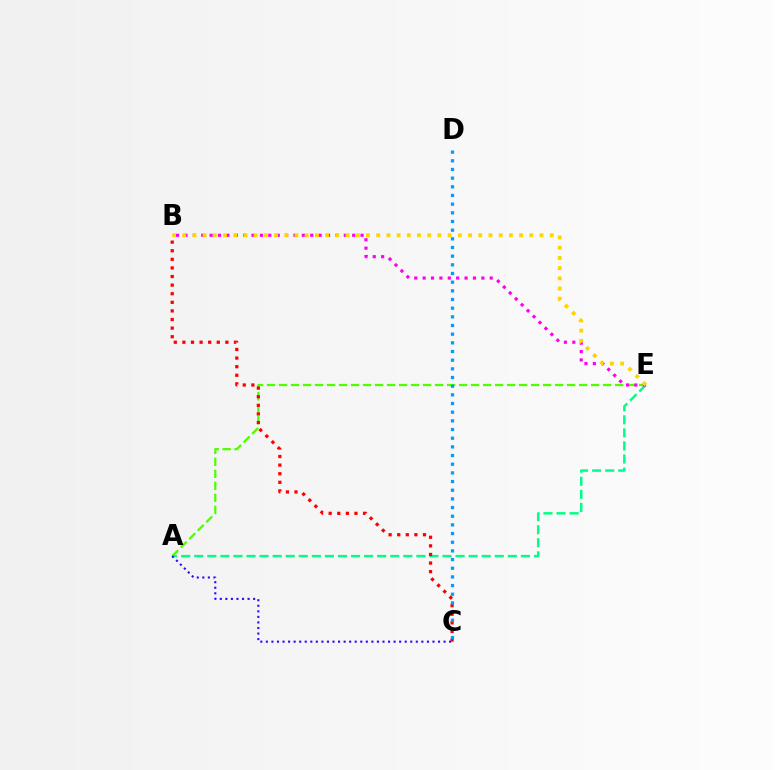{('A', 'E'): [{'color': '#4fff00', 'line_style': 'dashed', 'thickness': 1.63}, {'color': '#00ff86', 'line_style': 'dashed', 'thickness': 1.78}], ('B', 'C'): [{'color': '#ff0000', 'line_style': 'dotted', 'thickness': 2.34}], ('A', 'C'): [{'color': '#3700ff', 'line_style': 'dotted', 'thickness': 1.51}], ('B', 'E'): [{'color': '#ff00ed', 'line_style': 'dotted', 'thickness': 2.28}, {'color': '#ffd500', 'line_style': 'dotted', 'thickness': 2.77}], ('C', 'D'): [{'color': '#009eff', 'line_style': 'dotted', 'thickness': 2.36}]}